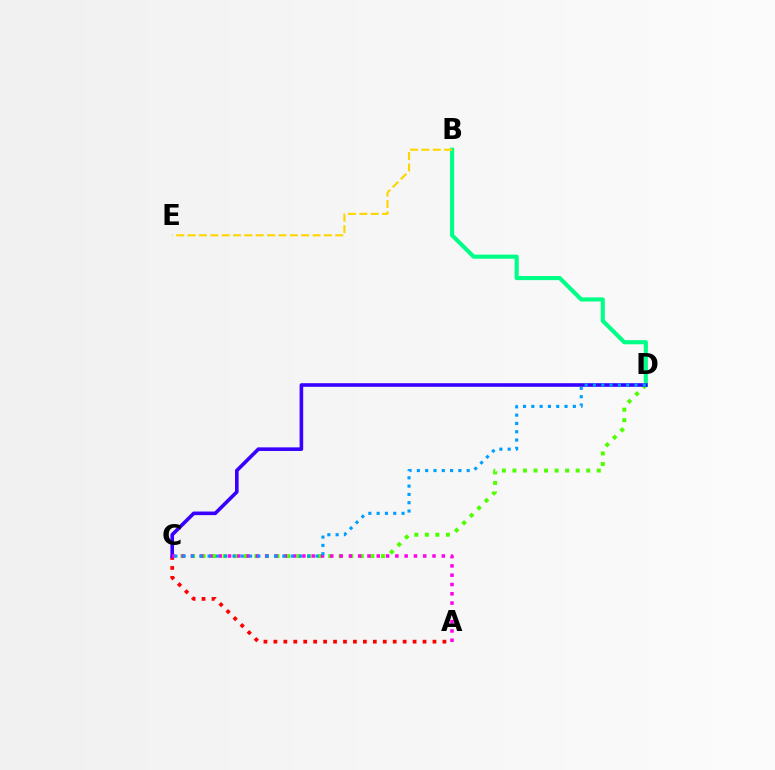{('C', 'D'): [{'color': '#4fff00', 'line_style': 'dotted', 'thickness': 2.87}, {'color': '#3700ff', 'line_style': 'solid', 'thickness': 2.6}, {'color': '#009eff', 'line_style': 'dotted', 'thickness': 2.26}], ('B', 'D'): [{'color': '#00ff86', 'line_style': 'solid', 'thickness': 2.96}], ('A', 'C'): [{'color': '#ff0000', 'line_style': 'dotted', 'thickness': 2.7}, {'color': '#ff00ed', 'line_style': 'dotted', 'thickness': 2.52}], ('B', 'E'): [{'color': '#ffd500', 'line_style': 'dashed', 'thickness': 1.54}]}